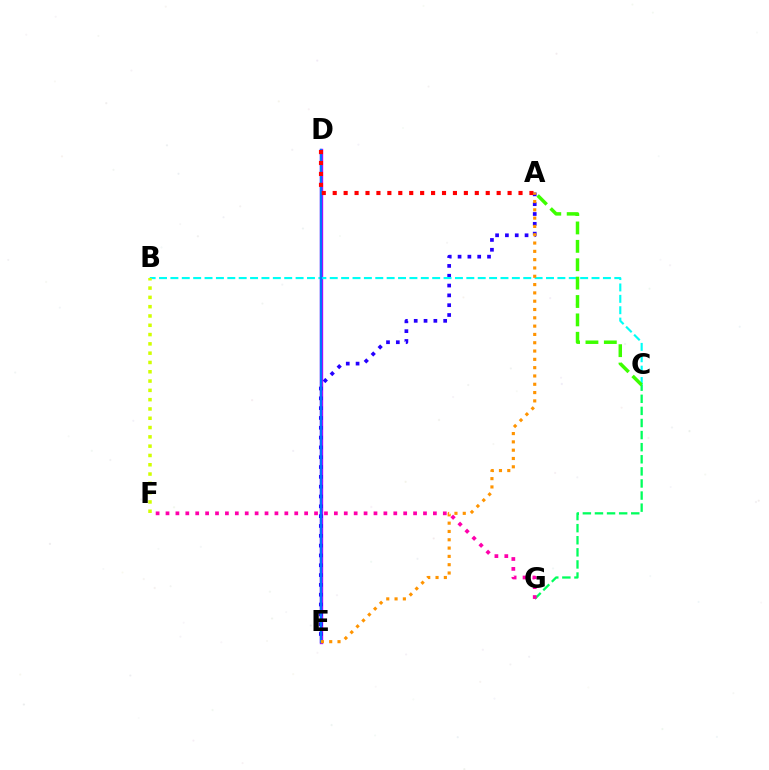{('D', 'E'): [{'color': '#b900ff', 'line_style': 'solid', 'thickness': 2.42}, {'color': '#0074ff', 'line_style': 'solid', 'thickness': 1.69}], ('C', 'G'): [{'color': '#00ff5c', 'line_style': 'dashed', 'thickness': 1.64}], ('A', 'E'): [{'color': '#2500ff', 'line_style': 'dotted', 'thickness': 2.67}, {'color': '#ff9400', 'line_style': 'dotted', 'thickness': 2.26}], ('B', 'C'): [{'color': '#00fff6', 'line_style': 'dashed', 'thickness': 1.55}], ('A', 'C'): [{'color': '#3dff00', 'line_style': 'dashed', 'thickness': 2.5}], ('F', 'G'): [{'color': '#ff00ac', 'line_style': 'dotted', 'thickness': 2.69}], ('A', 'D'): [{'color': '#ff0000', 'line_style': 'dotted', 'thickness': 2.97}], ('B', 'F'): [{'color': '#d1ff00', 'line_style': 'dotted', 'thickness': 2.53}]}